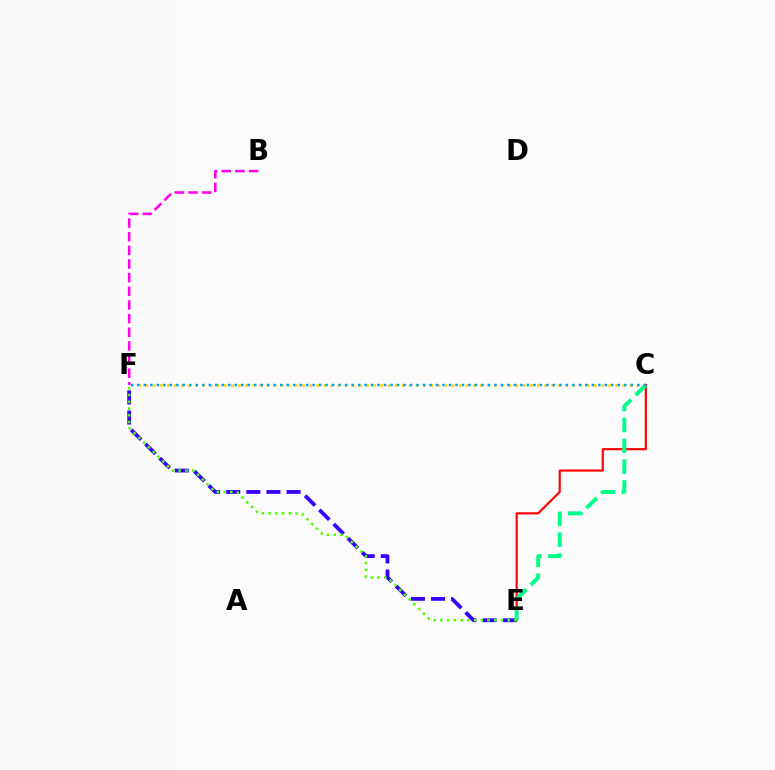{('C', 'F'): [{'color': '#ffd500', 'line_style': 'dotted', 'thickness': 1.93}, {'color': '#009eff', 'line_style': 'dotted', 'thickness': 1.76}], ('C', 'E'): [{'color': '#ff0000', 'line_style': 'solid', 'thickness': 1.55}, {'color': '#00ff86', 'line_style': 'dashed', 'thickness': 2.83}], ('E', 'F'): [{'color': '#3700ff', 'line_style': 'dashed', 'thickness': 2.73}, {'color': '#4fff00', 'line_style': 'dotted', 'thickness': 1.83}], ('B', 'F'): [{'color': '#ff00ed', 'line_style': 'dashed', 'thickness': 1.85}]}